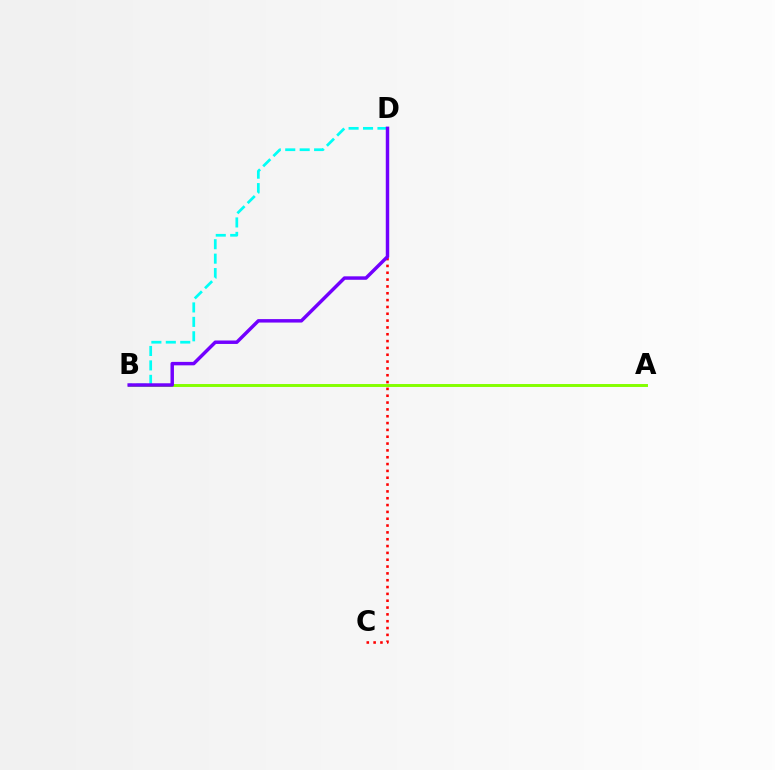{('A', 'B'): [{'color': '#84ff00', 'line_style': 'solid', 'thickness': 2.12}], ('C', 'D'): [{'color': '#ff0000', 'line_style': 'dotted', 'thickness': 1.86}], ('B', 'D'): [{'color': '#00fff6', 'line_style': 'dashed', 'thickness': 1.96}, {'color': '#7200ff', 'line_style': 'solid', 'thickness': 2.49}]}